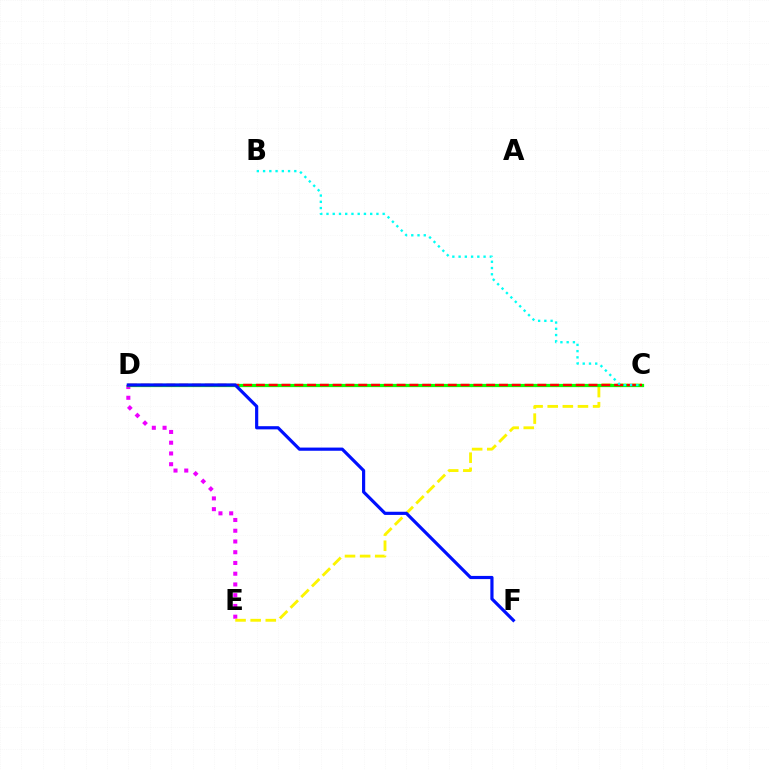{('D', 'E'): [{'color': '#ee00ff', 'line_style': 'dotted', 'thickness': 2.92}], ('C', 'E'): [{'color': '#fcf500', 'line_style': 'dashed', 'thickness': 2.05}], ('C', 'D'): [{'color': '#08ff00', 'line_style': 'solid', 'thickness': 2.33}, {'color': '#ff0000', 'line_style': 'dashed', 'thickness': 1.74}], ('D', 'F'): [{'color': '#0010ff', 'line_style': 'solid', 'thickness': 2.29}], ('B', 'C'): [{'color': '#00fff6', 'line_style': 'dotted', 'thickness': 1.7}]}